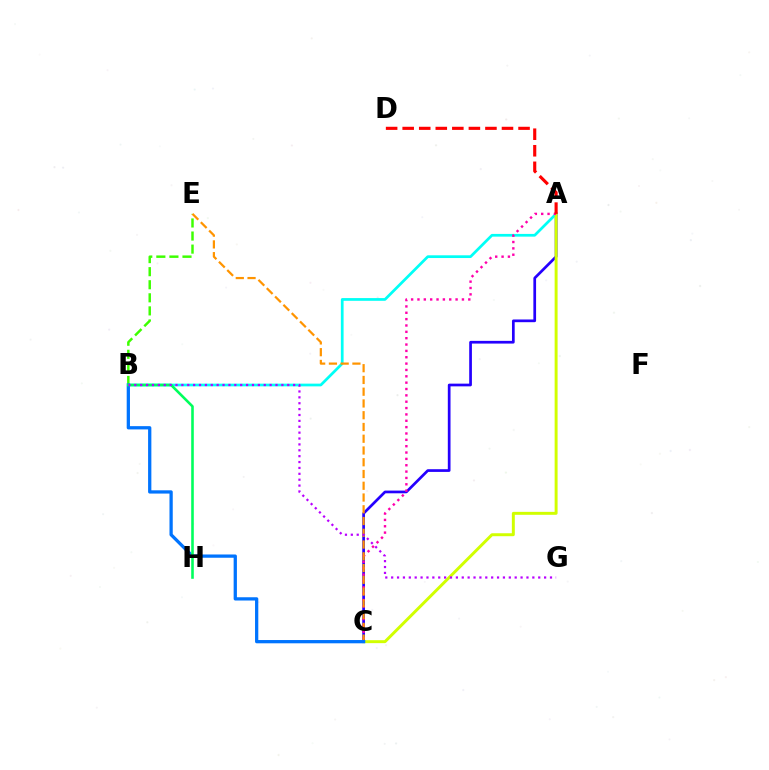{('B', 'E'): [{'color': '#3dff00', 'line_style': 'dashed', 'thickness': 1.78}], ('A', 'C'): [{'color': '#2500ff', 'line_style': 'solid', 'thickness': 1.95}, {'color': '#d1ff00', 'line_style': 'solid', 'thickness': 2.13}, {'color': '#ff00ac', 'line_style': 'dotted', 'thickness': 1.73}], ('A', 'B'): [{'color': '#00fff6', 'line_style': 'solid', 'thickness': 1.96}], ('C', 'E'): [{'color': '#ff9400', 'line_style': 'dashed', 'thickness': 1.6}], ('B', 'C'): [{'color': '#0074ff', 'line_style': 'solid', 'thickness': 2.35}], ('B', 'H'): [{'color': '#00ff5c', 'line_style': 'solid', 'thickness': 1.87}], ('A', 'D'): [{'color': '#ff0000', 'line_style': 'dashed', 'thickness': 2.25}], ('B', 'G'): [{'color': '#b900ff', 'line_style': 'dotted', 'thickness': 1.6}]}